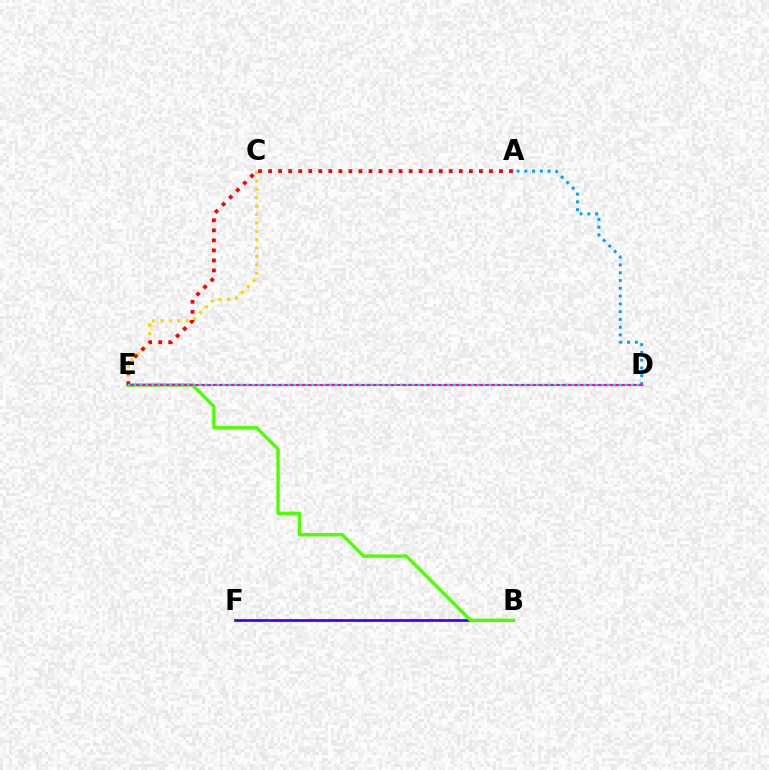{('B', 'F'): [{'color': '#3700ff', 'line_style': 'solid', 'thickness': 1.94}], ('C', 'E'): [{'color': '#ffd500', 'line_style': 'dotted', 'thickness': 2.28}], ('B', 'E'): [{'color': '#4fff00', 'line_style': 'solid', 'thickness': 2.43}], ('A', 'E'): [{'color': '#ff0000', 'line_style': 'dotted', 'thickness': 2.73}], ('A', 'D'): [{'color': '#009eff', 'line_style': 'dotted', 'thickness': 2.11}], ('D', 'E'): [{'color': '#ff00ed', 'line_style': 'solid', 'thickness': 1.56}, {'color': '#00ff86', 'line_style': 'dotted', 'thickness': 1.61}]}